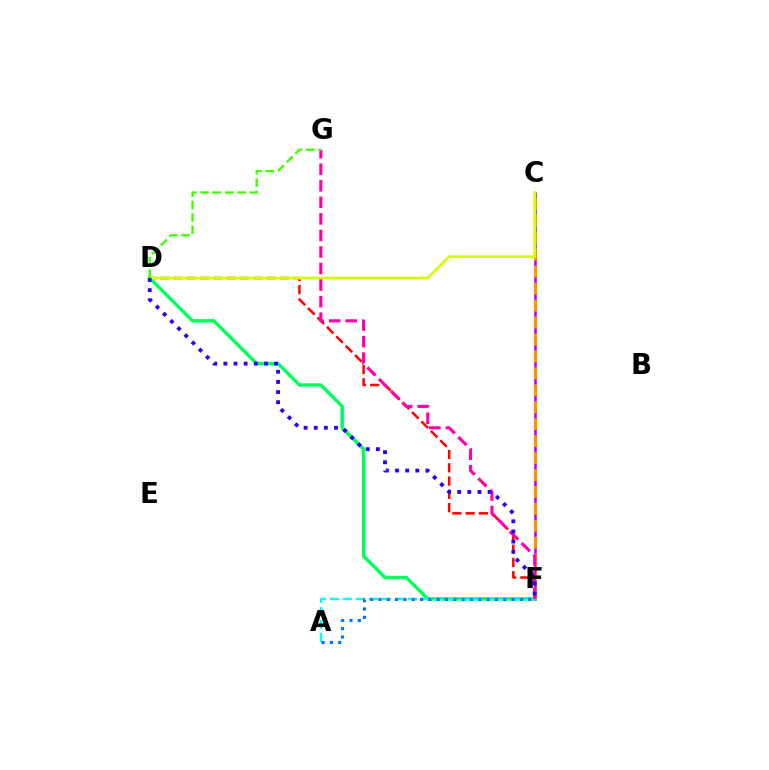{('C', 'F'): [{'color': '#b900ff', 'line_style': 'solid', 'thickness': 1.86}, {'color': '#ff9400', 'line_style': 'dashed', 'thickness': 2.3}], ('D', 'F'): [{'color': '#ff0000', 'line_style': 'dashed', 'thickness': 1.81}, {'color': '#00ff5c', 'line_style': 'solid', 'thickness': 2.46}, {'color': '#2500ff', 'line_style': 'dotted', 'thickness': 2.76}], ('A', 'F'): [{'color': '#00fff6', 'line_style': 'dashed', 'thickness': 1.77}, {'color': '#0074ff', 'line_style': 'dotted', 'thickness': 2.26}], ('C', 'D'): [{'color': '#d1ff00', 'line_style': 'solid', 'thickness': 1.96}], ('F', 'G'): [{'color': '#ff00ac', 'line_style': 'dashed', 'thickness': 2.25}], ('D', 'G'): [{'color': '#3dff00', 'line_style': 'dashed', 'thickness': 1.68}]}